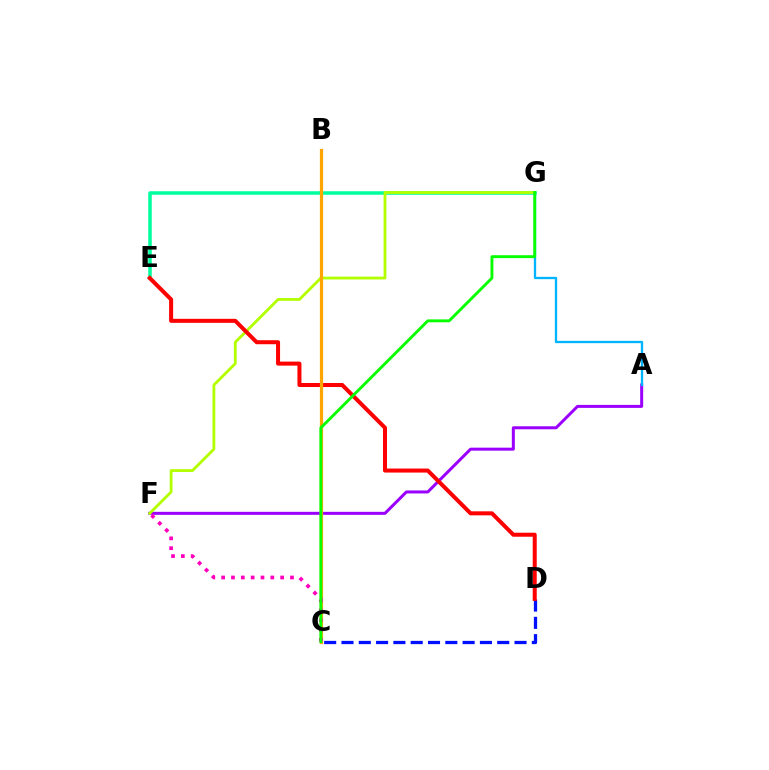{('A', 'F'): [{'color': '#9b00ff', 'line_style': 'solid', 'thickness': 2.16}], ('E', 'G'): [{'color': '#00ff9d', 'line_style': 'solid', 'thickness': 2.54}], ('C', 'D'): [{'color': '#0010ff', 'line_style': 'dashed', 'thickness': 2.35}], ('F', 'G'): [{'color': '#b3ff00', 'line_style': 'solid', 'thickness': 2.03}], ('A', 'G'): [{'color': '#00b5ff', 'line_style': 'solid', 'thickness': 1.67}], ('D', 'E'): [{'color': '#ff0000', 'line_style': 'solid', 'thickness': 2.89}], ('B', 'C'): [{'color': '#ffa500', 'line_style': 'solid', 'thickness': 2.32}], ('C', 'F'): [{'color': '#ff00bd', 'line_style': 'dotted', 'thickness': 2.67}], ('C', 'G'): [{'color': '#08ff00', 'line_style': 'solid', 'thickness': 2.08}]}